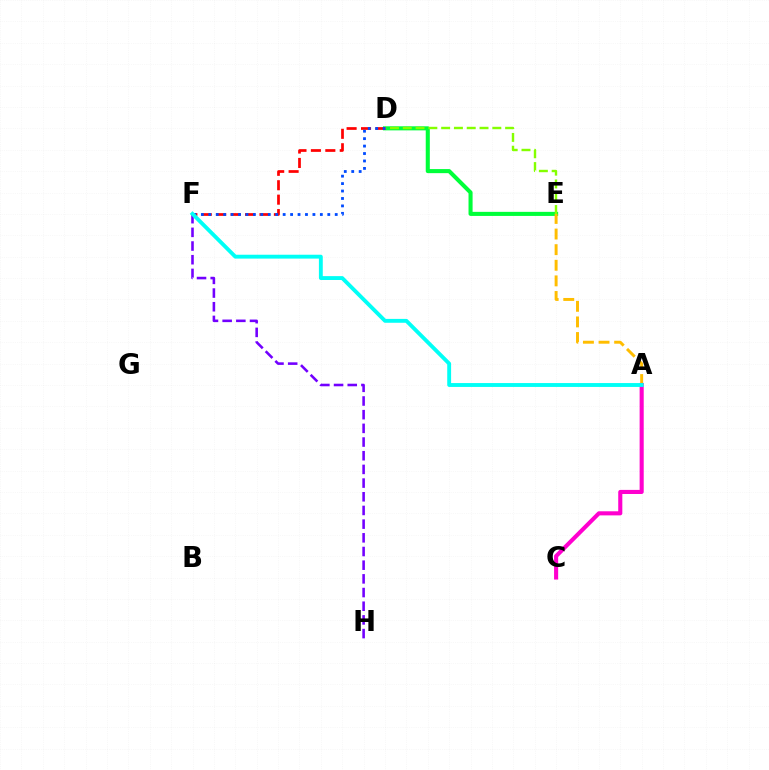{('D', 'E'): [{'color': '#00ff39', 'line_style': 'solid', 'thickness': 2.93}, {'color': '#84ff00', 'line_style': 'dashed', 'thickness': 1.74}], ('A', 'E'): [{'color': '#ffbd00', 'line_style': 'dashed', 'thickness': 2.12}], ('D', 'F'): [{'color': '#ff0000', 'line_style': 'dashed', 'thickness': 1.96}, {'color': '#004bff', 'line_style': 'dotted', 'thickness': 2.02}], ('F', 'H'): [{'color': '#7200ff', 'line_style': 'dashed', 'thickness': 1.86}], ('A', 'C'): [{'color': '#ff00cf', 'line_style': 'solid', 'thickness': 2.95}], ('A', 'F'): [{'color': '#00fff6', 'line_style': 'solid', 'thickness': 2.79}]}